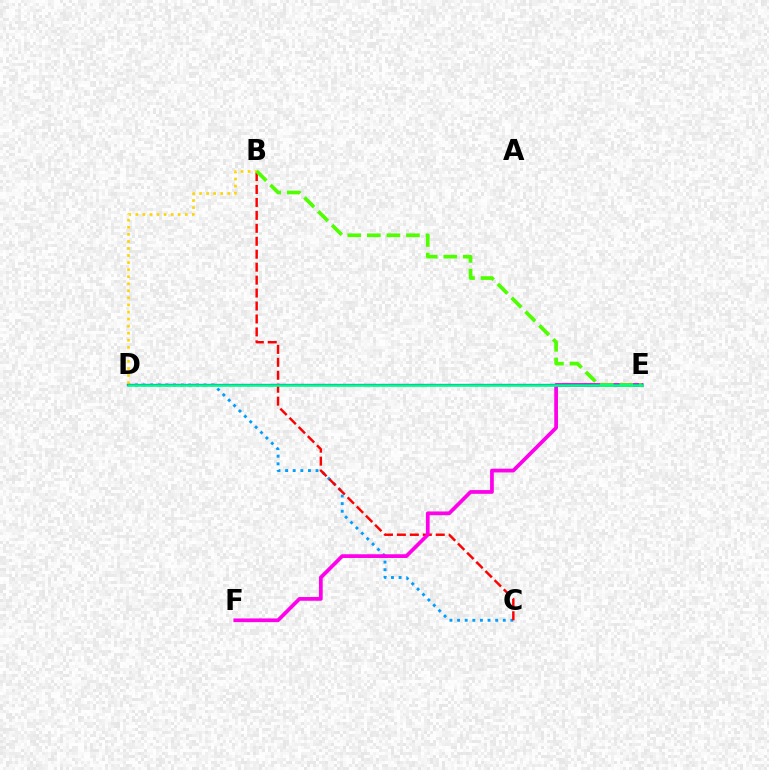{('C', 'D'): [{'color': '#009eff', 'line_style': 'dotted', 'thickness': 2.07}], ('B', 'C'): [{'color': '#ff0000', 'line_style': 'dashed', 'thickness': 1.76}], ('B', 'D'): [{'color': '#ffd500', 'line_style': 'dotted', 'thickness': 1.92}], ('E', 'F'): [{'color': '#ff00ed', 'line_style': 'solid', 'thickness': 2.69}], ('D', 'E'): [{'color': '#3700ff', 'line_style': 'solid', 'thickness': 1.61}, {'color': '#00ff86', 'line_style': 'solid', 'thickness': 1.86}], ('B', 'E'): [{'color': '#4fff00', 'line_style': 'dashed', 'thickness': 2.66}]}